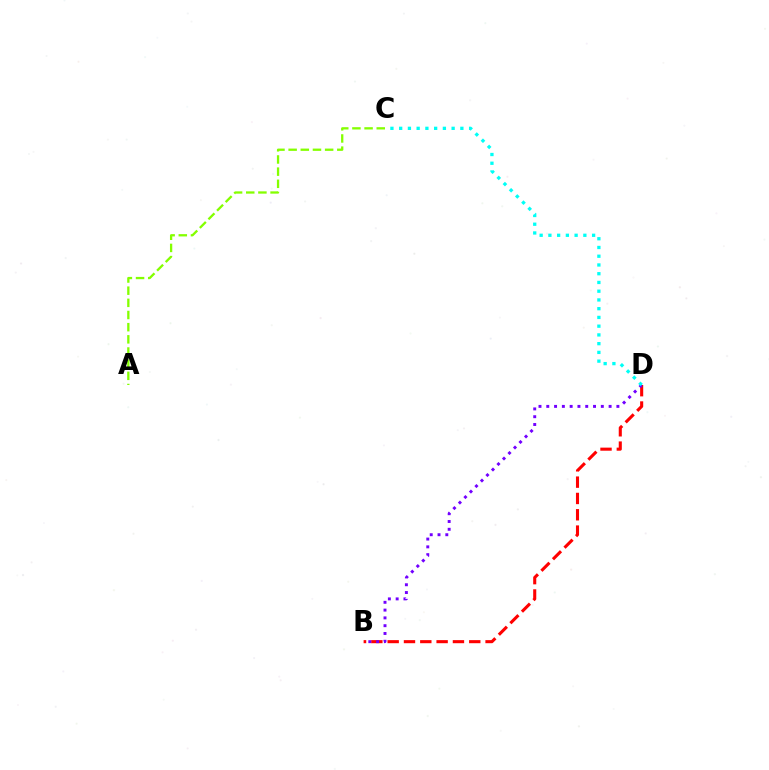{('A', 'C'): [{'color': '#84ff00', 'line_style': 'dashed', 'thickness': 1.65}], ('B', 'D'): [{'color': '#ff0000', 'line_style': 'dashed', 'thickness': 2.22}, {'color': '#7200ff', 'line_style': 'dotted', 'thickness': 2.12}], ('C', 'D'): [{'color': '#00fff6', 'line_style': 'dotted', 'thickness': 2.38}]}